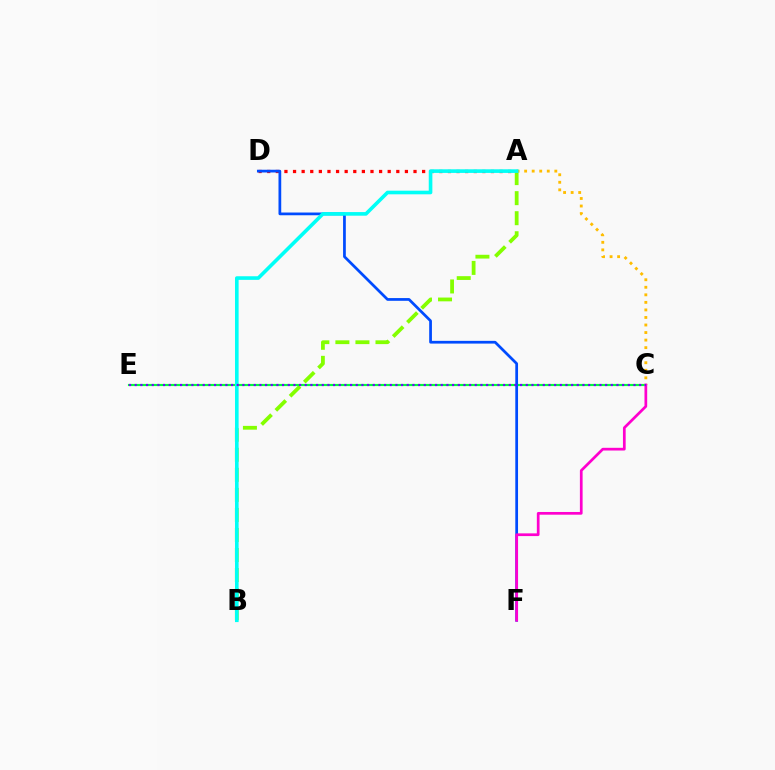{('A', 'B'): [{'color': '#84ff00', 'line_style': 'dashed', 'thickness': 2.72}, {'color': '#00fff6', 'line_style': 'solid', 'thickness': 2.6}], ('A', 'D'): [{'color': '#ff0000', 'line_style': 'dotted', 'thickness': 2.34}], ('A', 'C'): [{'color': '#ffbd00', 'line_style': 'dotted', 'thickness': 2.05}], ('C', 'E'): [{'color': '#00ff39', 'line_style': 'solid', 'thickness': 1.56}, {'color': '#7200ff', 'line_style': 'dotted', 'thickness': 1.54}], ('D', 'F'): [{'color': '#004bff', 'line_style': 'solid', 'thickness': 1.97}], ('C', 'F'): [{'color': '#ff00cf', 'line_style': 'solid', 'thickness': 1.96}]}